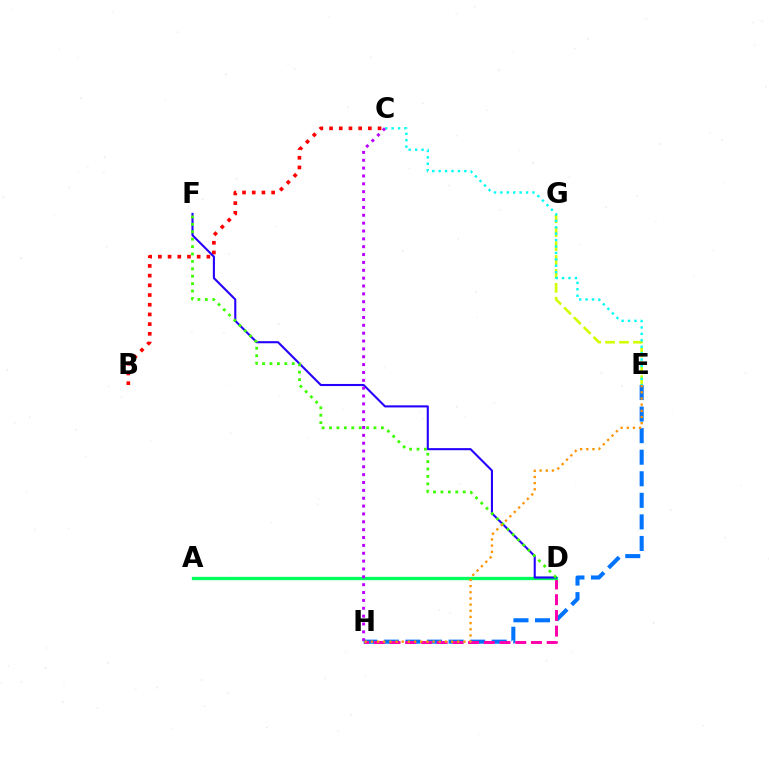{('E', 'G'): [{'color': '#d1ff00', 'line_style': 'dashed', 'thickness': 1.89}], ('E', 'H'): [{'color': '#0074ff', 'line_style': 'dashed', 'thickness': 2.93}, {'color': '#ff9400', 'line_style': 'dotted', 'thickness': 1.68}], ('B', 'C'): [{'color': '#ff0000', 'line_style': 'dotted', 'thickness': 2.64}], ('D', 'H'): [{'color': '#ff00ac', 'line_style': 'dashed', 'thickness': 2.13}], ('C', 'E'): [{'color': '#00fff6', 'line_style': 'dotted', 'thickness': 1.74}], ('A', 'D'): [{'color': '#00ff5c', 'line_style': 'solid', 'thickness': 2.38}], ('D', 'F'): [{'color': '#2500ff', 'line_style': 'solid', 'thickness': 1.51}, {'color': '#3dff00', 'line_style': 'dotted', 'thickness': 2.01}], ('C', 'H'): [{'color': '#b900ff', 'line_style': 'dotted', 'thickness': 2.14}]}